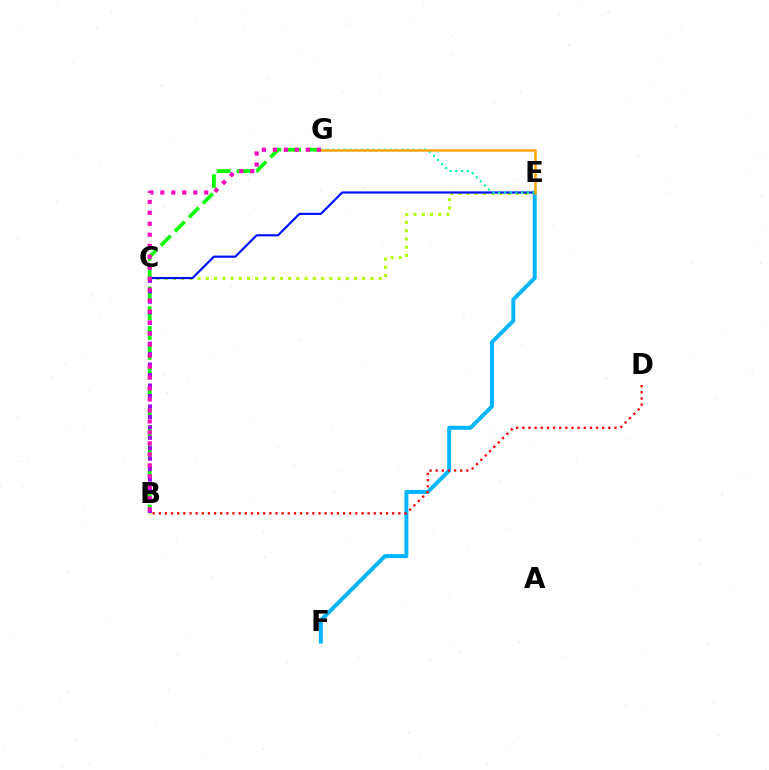{('C', 'E'): [{'color': '#b3ff00', 'line_style': 'dotted', 'thickness': 2.24}, {'color': '#0010ff', 'line_style': 'solid', 'thickness': 1.56}], ('E', 'F'): [{'color': '#00b5ff', 'line_style': 'solid', 'thickness': 2.84}], ('B', 'G'): [{'color': '#08ff00', 'line_style': 'dashed', 'thickness': 2.69}, {'color': '#ff00bd', 'line_style': 'dotted', 'thickness': 2.98}], ('B', 'D'): [{'color': '#ff0000', 'line_style': 'dotted', 'thickness': 1.67}], ('E', 'G'): [{'color': '#00ff9d', 'line_style': 'dotted', 'thickness': 1.56}, {'color': '#ffa500', 'line_style': 'solid', 'thickness': 1.82}], ('B', 'C'): [{'color': '#9b00ff', 'line_style': 'dotted', 'thickness': 2.84}]}